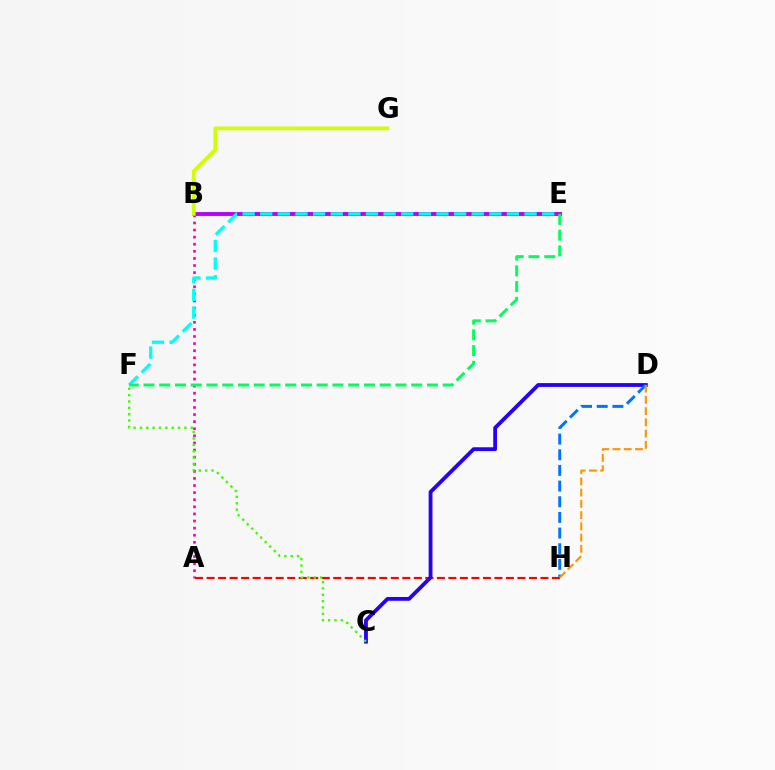{('A', 'B'): [{'color': '#ff00ac', 'line_style': 'dotted', 'thickness': 1.93}], ('A', 'H'): [{'color': '#ff0000', 'line_style': 'dashed', 'thickness': 1.56}], ('C', 'D'): [{'color': '#2500ff', 'line_style': 'solid', 'thickness': 2.74}], ('D', 'H'): [{'color': '#0074ff', 'line_style': 'dashed', 'thickness': 2.13}, {'color': '#ff9400', 'line_style': 'dashed', 'thickness': 1.53}], ('C', 'F'): [{'color': '#3dff00', 'line_style': 'dotted', 'thickness': 1.73}], ('B', 'E'): [{'color': '#b900ff', 'line_style': 'solid', 'thickness': 2.8}], ('E', 'F'): [{'color': '#00fff6', 'line_style': 'dashed', 'thickness': 2.39}, {'color': '#00ff5c', 'line_style': 'dashed', 'thickness': 2.14}], ('B', 'G'): [{'color': '#d1ff00', 'line_style': 'solid', 'thickness': 2.7}]}